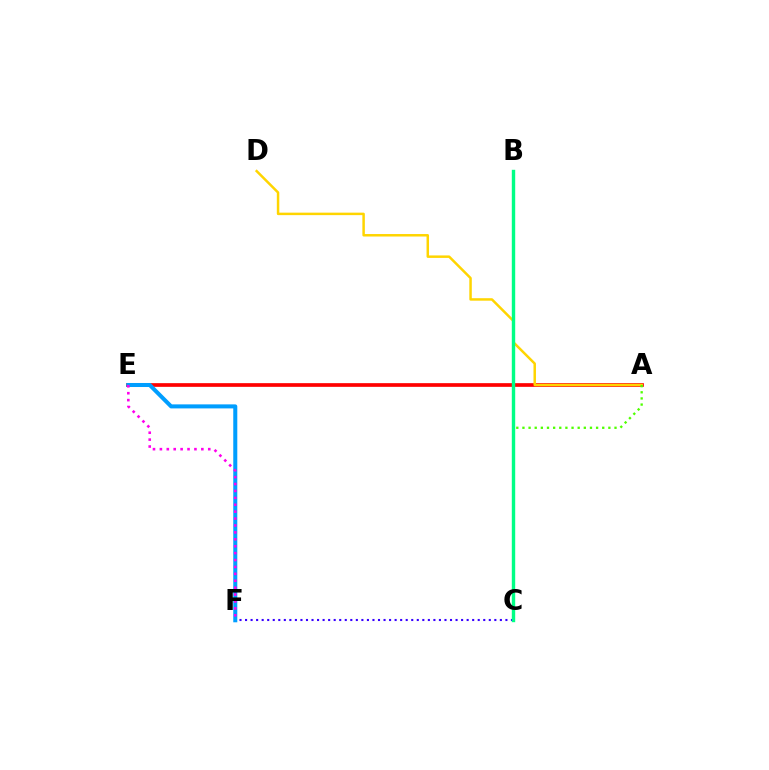{('C', 'F'): [{'color': '#3700ff', 'line_style': 'dotted', 'thickness': 1.51}], ('A', 'E'): [{'color': '#ff0000', 'line_style': 'solid', 'thickness': 2.66}], ('A', 'D'): [{'color': '#ffd500', 'line_style': 'solid', 'thickness': 1.79}], ('A', 'C'): [{'color': '#4fff00', 'line_style': 'dotted', 'thickness': 1.67}], ('E', 'F'): [{'color': '#009eff', 'line_style': 'solid', 'thickness': 2.9}, {'color': '#ff00ed', 'line_style': 'dotted', 'thickness': 1.88}], ('B', 'C'): [{'color': '#00ff86', 'line_style': 'solid', 'thickness': 2.44}]}